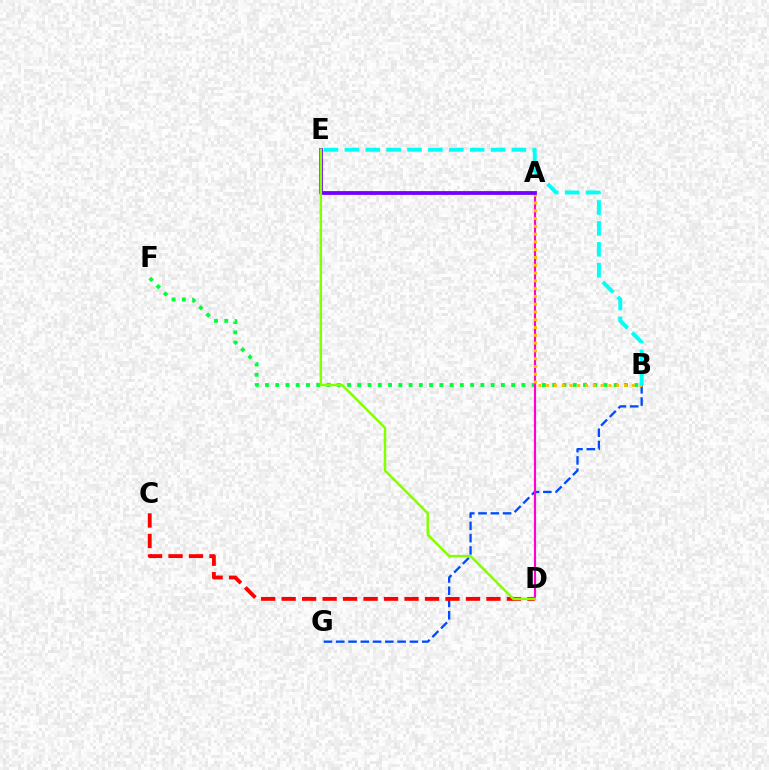{('B', 'G'): [{'color': '#004bff', 'line_style': 'dashed', 'thickness': 1.67}], ('B', 'F'): [{'color': '#00ff39', 'line_style': 'dotted', 'thickness': 2.79}], ('A', 'D'): [{'color': '#ff00cf', 'line_style': 'solid', 'thickness': 1.55}], ('C', 'D'): [{'color': '#ff0000', 'line_style': 'dashed', 'thickness': 2.78}], ('A', 'B'): [{'color': '#ffbd00', 'line_style': 'dotted', 'thickness': 2.12}], ('A', 'E'): [{'color': '#7200ff', 'line_style': 'solid', 'thickness': 2.73}], ('D', 'E'): [{'color': '#84ff00', 'line_style': 'solid', 'thickness': 1.79}], ('B', 'E'): [{'color': '#00fff6', 'line_style': 'dashed', 'thickness': 2.84}]}